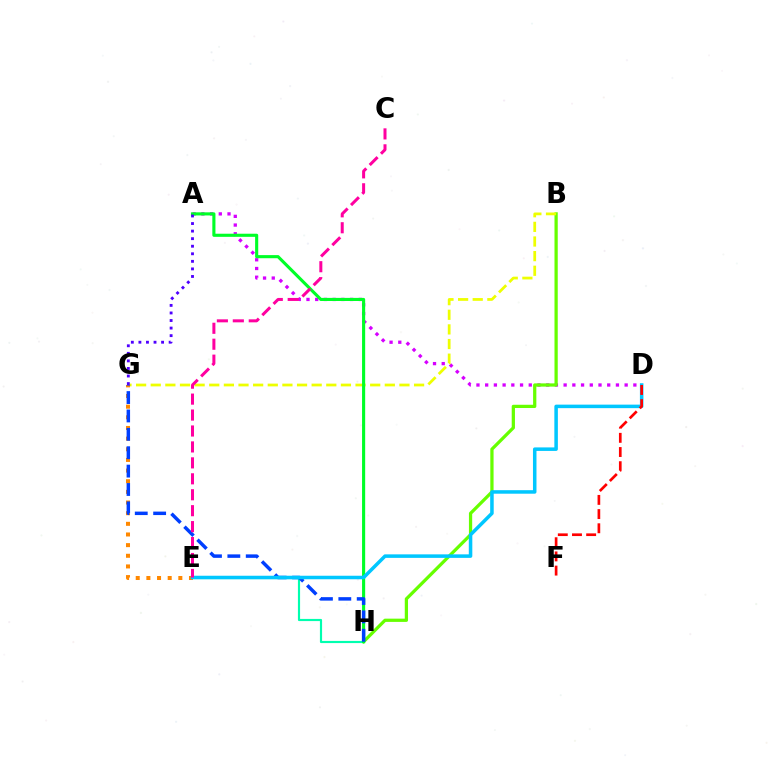{('A', 'D'): [{'color': '#d600ff', 'line_style': 'dotted', 'thickness': 2.37}], ('B', 'H'): [{'color': '#66ff00', 'line_style': 'solid', 'thickness': 2.34}], ('B', 'G'): [{'color': '#eeff00', 'line_style': 'dashed', 'thickness': 1.99}], ('E', 'H'): [{'color': '#00ffaf', 'line_style': 'solid', 'thickness': 1.56}], ('A', 'H'): [{'color': '#00ff27', 'line_style': 'solid', 'thickness': 2.24}], ('E', 'G'): [{'color': '#ff8800', 'line_style': 'dotted', 'thickness': 2.89}], ('G', 'H'): [{'color': '#003fff', 'line_style': 'dashed', 'thickness': 2.5}], ('D', 'E'): [{'color': '#00c7ff', 'line_style': 'solid', 'thickness': 2.53}], ('D', 'F'): [{'color': '#ff0000', 'line_style': 'dashed', 'thickness': 1.93}], ('A', 'G'): [{'color': '#4f00ff', 'line_style': 'dotted', 'thickness': 2.05}], ('C', 'E'): [{'color': '#ff00a0', 'line_style': 'dashed', 'thickness': 2.17}]}